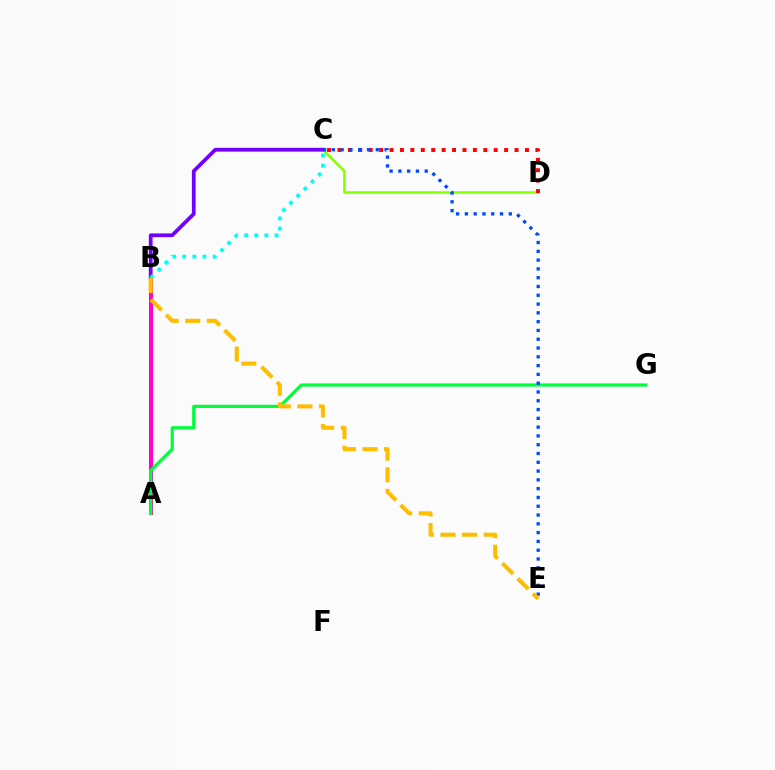{('A', 'B'): [{'color': '#ff00cf', 'line_style': 'solid', 'thickness': 2.92}], ('C', 'D'): [{'color': '#84ff00', 'line_style': 'solid', 'thickness': 1.79}, {'color': '#ff0000', 'line_style': 'dotted', 'thickness': 2.83}], ('A', 'G'): [{'color': '#00ff39', 'line_style': 'solid', 'thickness': 2.3}], ('B', 'C'): [{'color': '#7200ff', 'line_style': 'solid', 'thickness': 2.7}, {'color': '#00fff6', 'line_style': 'dotted', 'thickness': 2.75}], ('C', 'E'): [{'color': '#004bff', 'line_style': 'dotted', 'thickness': 2.39}], ('B', 'E'): [{'color': '#ffbd00', 'line_style': 'dashed', 'thickness': 2.93}]}